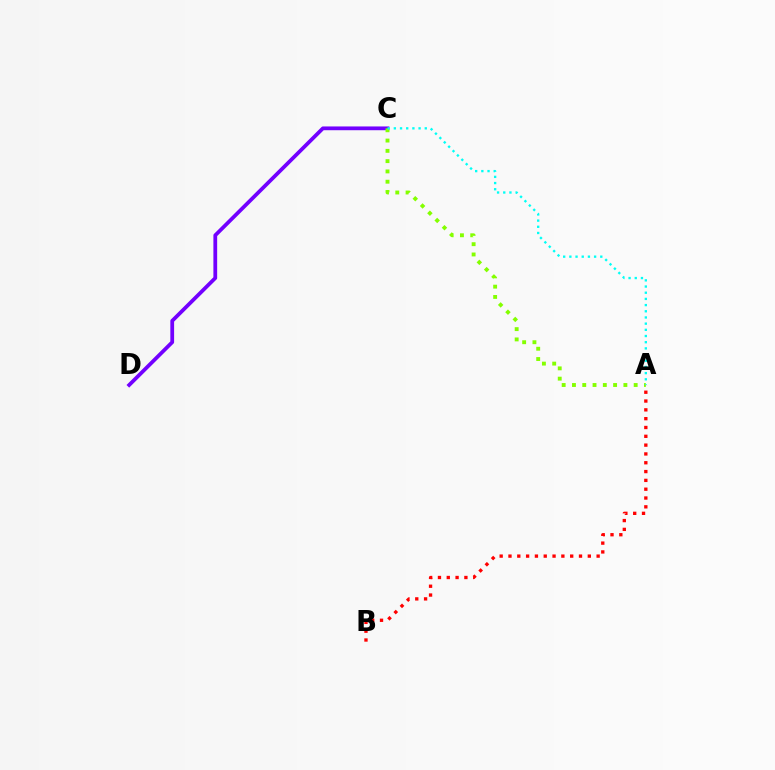{('C', 'D'): [{'color': '#7200ff', 'line_style': 'solid', 'thickness': 2.71}], ('A', 'C'): [{'color': '#84ff00', 'line_style': 'dotted', 'thickness': 2.79}, {'color': '#00fff6', 'line_style': 'dotted', 'thickness': 1.68}], ('A', 'B'): [{'color': '#ff0000', 'line_style': 'dotted', 'thickness': 2.4}]}